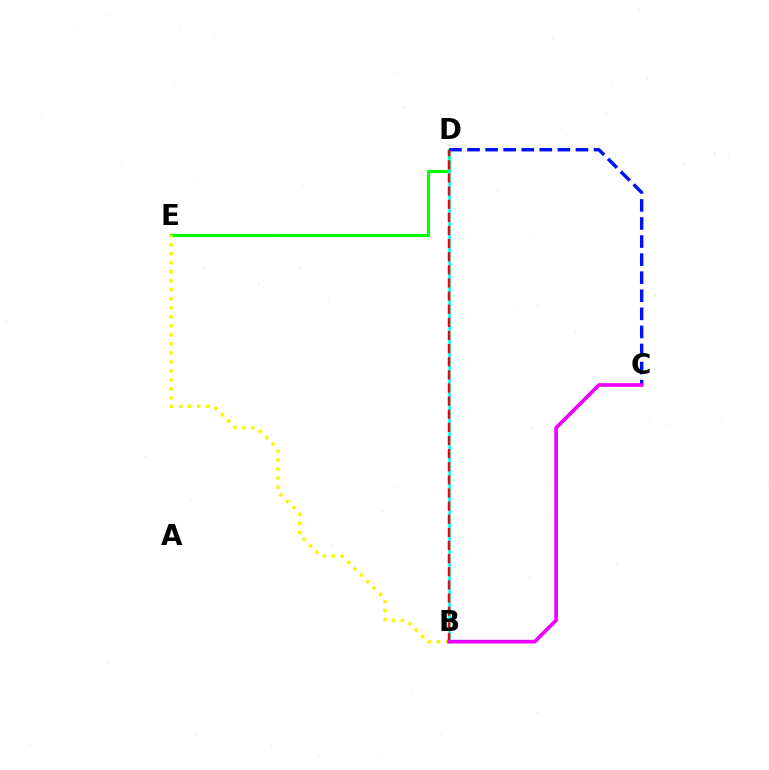{('D', 'E'): [{'color': '#08ff00', 'line_style': 'solid', 'thickness': 2.24}], ('B', 'D'): [{'color': '#00fff6', 'line_style': 'solid', 'thickness': 1.84}, {'color': '#ff0000', 'line_style': 'dashed', 'thickness': 1.78}], ('B', 'E'): [{'color': '#fcf500', 'line_style': 'dotted', 'thickness': 2.45}], ('C', 'D'): [{'color': '#0010ff', 'line_style': 'dashed', 'thickness': 2.45}], ('B', 'C'): [{'color': '#ee00ff', 'line_style': 'solid', 'thickness': 2.66}]}